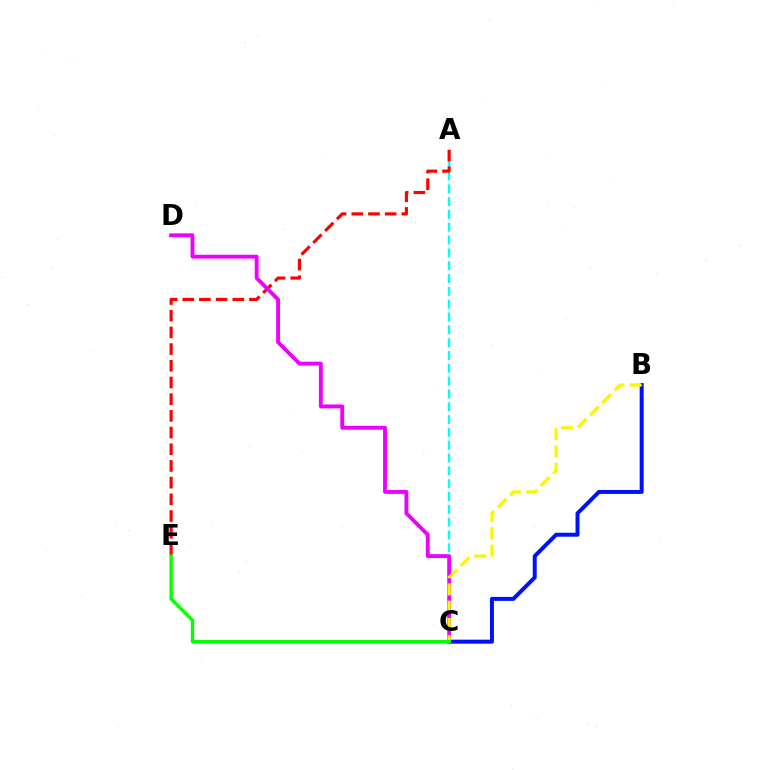{('B', 'C'): [{'color': '#0010ff', 'line_style': 'solid', 'thickness': 2.86}, {'color': '#fcf500', 'line_style': 'dashed', 'thickness': 2.35}], ('A', 'C'): [{'color': '#00fff6', 'line_style': 'dashed', 'thickness': 1.74}], ('A', 'E'): [{'color': '#ff0000', 'line_style': 'dashed', 'thickness': 2.27}], ('C', 'D'): [{'color': '#ee00ff', 'line_style': 'solid', 'thickness': 2.78}], ('C', 'E'): [{'color': '#08ff00', 'line_style': 'solid', 'thickness': 2.44}]}